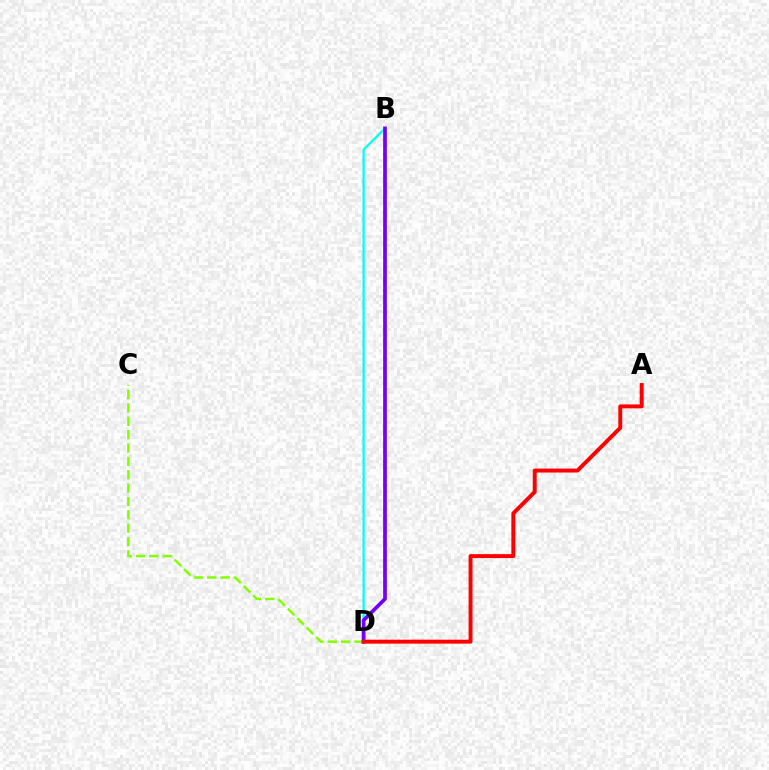{('C', 'D'): [{'color': '#84ff00', 'line_style': 'dashed', 'thickness': 1.82}], ('B', 'D'): [{'color': '#00fff6', 'line_style': 'solid', 'thickness': 1.62}, {'color': '#7200ff', 'line_style': 'solid', 'thickness': 2.68}], ('A', 'D'): [{'color': '#ff0000', 'line_style': 'solid', 'thickness': 2.83}]}